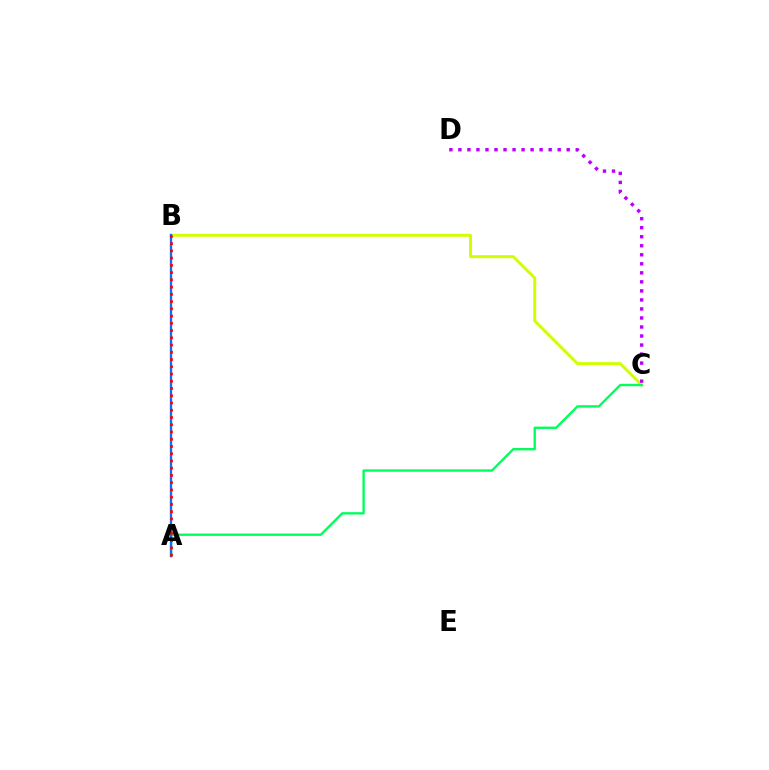{('B', 'C'): [{'color': '#d1ff00', 'line_style': 'solid', 'thickness': 2.15}], ('A', 'C'): [{'color': '#00ff5c', 'line_style': 'solid', 'thickness': 1.7}], ('A', 'B'): [{'color': '#0074ff', 'line_style': 'solid', 'thickness': 1.67}, {'color': '#ff0000', 'line_style': 'dotted', 'thickness': 1.97}], ('C', 'D'): [{'color': '#b900ff', 'line_style': 'dotted', 'thickness': 2.45}]}